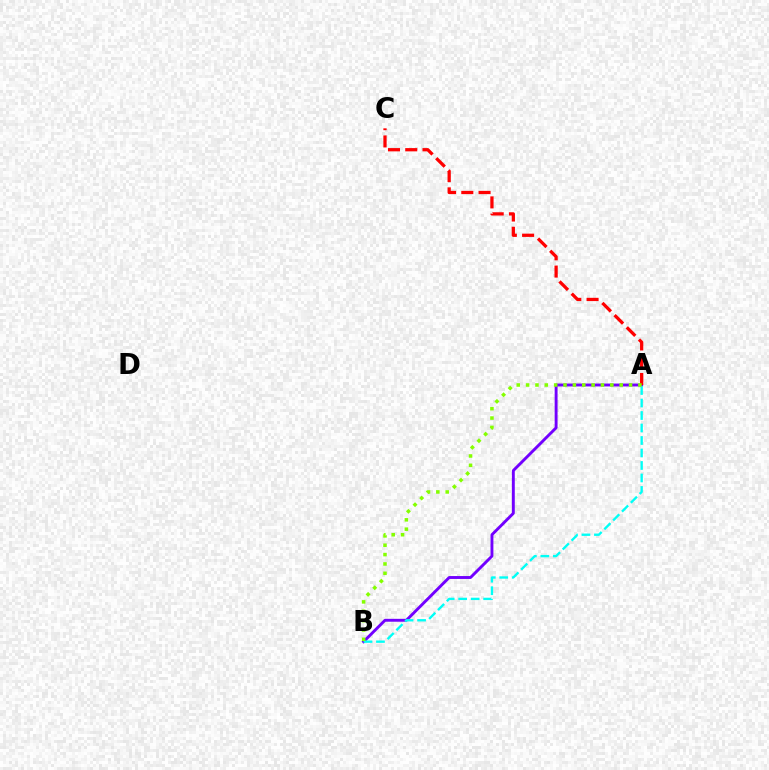{('A', 'B'): [{'color': '#7200ff', 'line_style': 'solid', 'thickness': 2.08}, {'color': '#00fff6', 'line_style': 'dashed', 'thickness': 1.7}, {'color': '#84ff00', 'line_style': 'dotted', 'thickness': 2.54}], ('A', 'C'): [{'color': '#ff0000', 'line_style': 'dashed', 'thickness': 2.35}]}